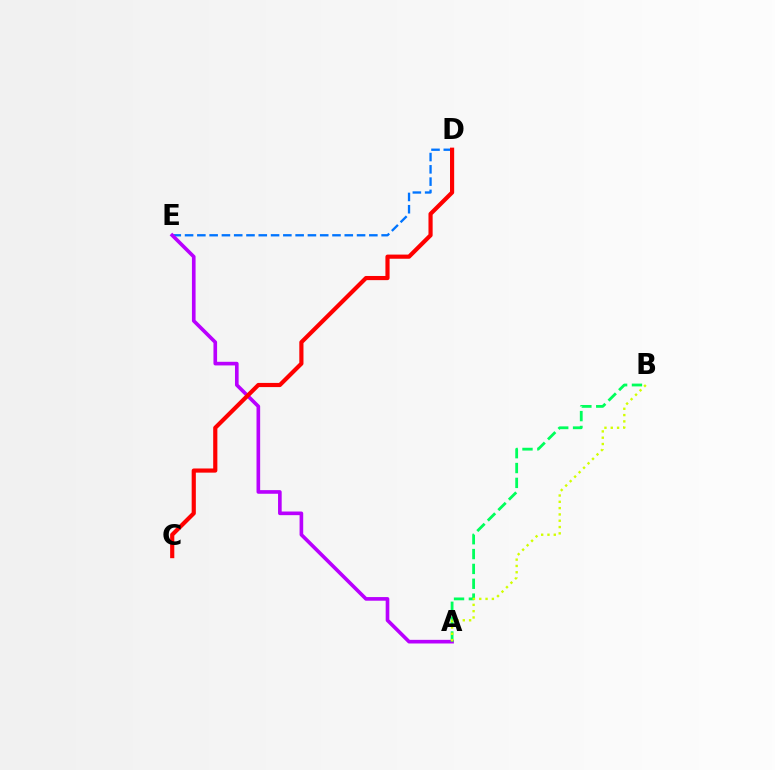{('D', 'E'): [{'color': '#0074ff', 'line_style': 'dashed', 'thickness': 1.67}], ('A', 'E'): [{'color': '#b900ff', 'line_style': 'solid', 'thickness': 2.62}], ('A', 'B'): [{'color': '#00ff5c', 'line_style': 'dashed', 'thickness': 2.02}, {'color': '#d1ff00', 'line_style': 'dotted', 'thickness': 1.71}], ('C', 'D'): [{'color': '#ff0000', 'line_style': 'solid', 'thickness': 3.0}]}